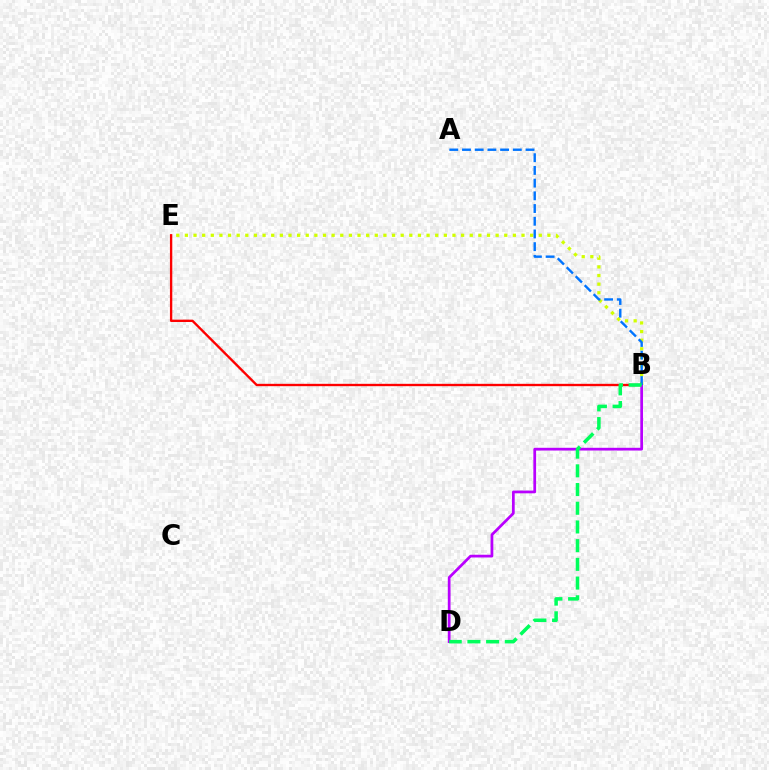{('B', 'E'): [{'color': '#d1ff00', 'line_style': 'dotted', 'thickness': 2.35}, {'color': '#ff0000', 'line_style': 'solid', 'thickness': 1.69}], ('B', 'D'): [{'color': '#b900ff', 'line_style': 'solid', 'thickness': 1.97}, {'color': '#00ff5c', 'line_style': 'dashed', 'thickness': 2.54}], ('A', 'B'): [{'color': '#0074ff', 'line_style': 'dashed', 'thickness': 1.73}]}